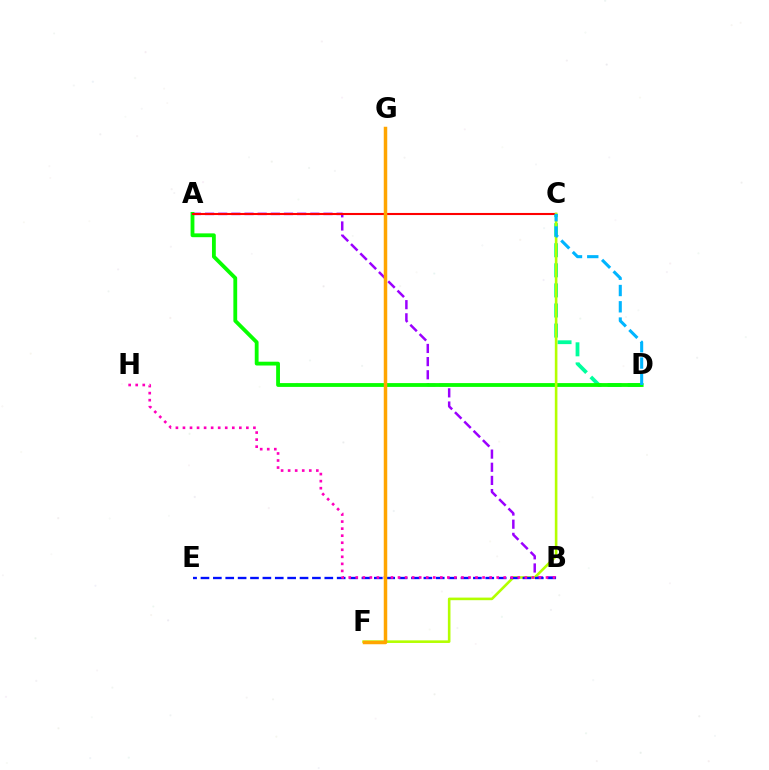{('A', 'B'): [{'color': '#9b00ff', 'line_style': 'dashed', 'thickness': 1.79}], ('C', 'D'): [{'color': '#00ff9d', 'line_style': 'dashed', 'thickness': 2.73}, {'color': '#00b5ff', 'line_style': 'dashed', 'thickness': 2.21}], ('A', 'D'): [{'color': '#08ff00', 'line_style': 'solid', 'thickness': 2.75}], ('A', 'C'): [{'color': '#ff0000', 'line_style': 'solid', 'thickness': 1.51}], ('C', 'F'): [{'color': '#b3ff00', 'line_style': 'solid', 'thickness': 1.87}], ('B', 'E'): [{'color': '#0010ff', 'line_style': 'dashed', 'thickness': 1.68}], ('B', 'H'): [{'color': '#ff00bd', 'line_style': 'dotted', 'thickness': 1.91}], ('F', 'G'): [{'color': '#ffa500', 'line_style': 'solid', 'thickness': 2.51}]}